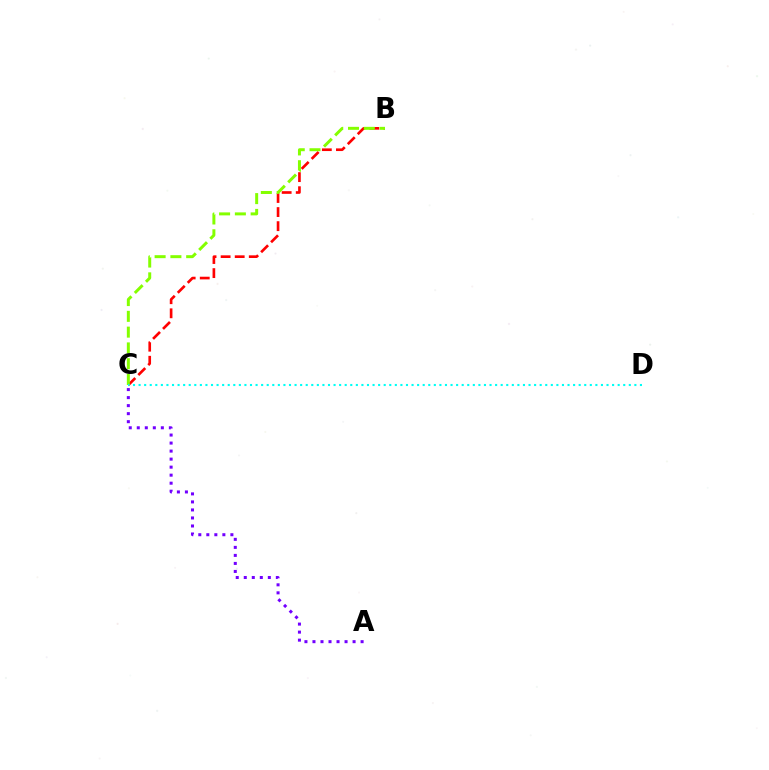{('B', 'C'): [{'color': '#ff0000', 'line_style': 'dashed', 'thickness': 1.91}, {'color': '#84ff00', 'line_style': 'dashed', 'thickness': 2.14}], ('C', 'D'): [{'color': '#00fff6', 'line_style': 'dotted', 'thickness': 1.51}], ('A', 'C'): [{'color': '#7200ff', 'line_style': 'dotted', 'thickness': 2.18}]}